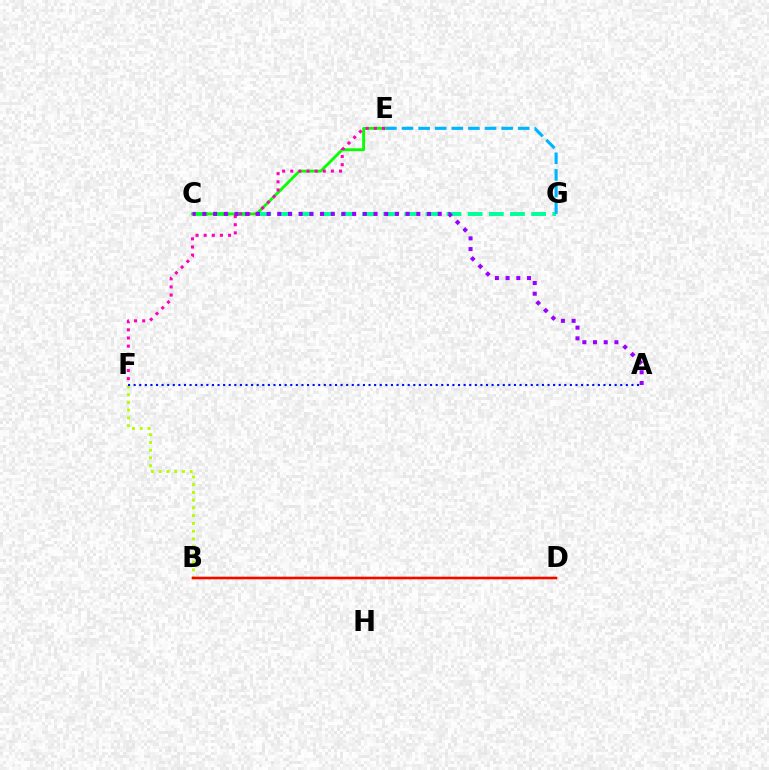{('C', 'G'): [{'color': '#00ff9d', 'line_style': 'dashed', 'thickness': 2.87}], ('E', 'G'): [{'color': '#00b5ff', 'line_style': 'dashed', 'thickness': 2.26}], ('C', 'E'): [{'color': '#08ff00', 'line_style': 'solid', 'thickness': 2.05}], ('B', 'F'): [{'color': '#b3ff00', 'line_style': 'dotted', 'thickness': 2.11}], ('B', 'D'): [{'color': '#ffa500', 'line_style': 'solid', 'thickness': 1.69}, {'color': '#ff0000', 'line_style': 'solid', 'thickness': 1.76}], ('E', 'F'): [{'color': '#ff00bd', 'line_style': 'dotted', 'thickness': 2.21}], ('A', 'C'): [{'color': '#9b00ff', 'line_style': 'dotted', 'thickness': 2.91}], ('A', 'F'): [{'color': '#0010ff', 'line_style': 'dotted', 'thickness': 1.52}]}